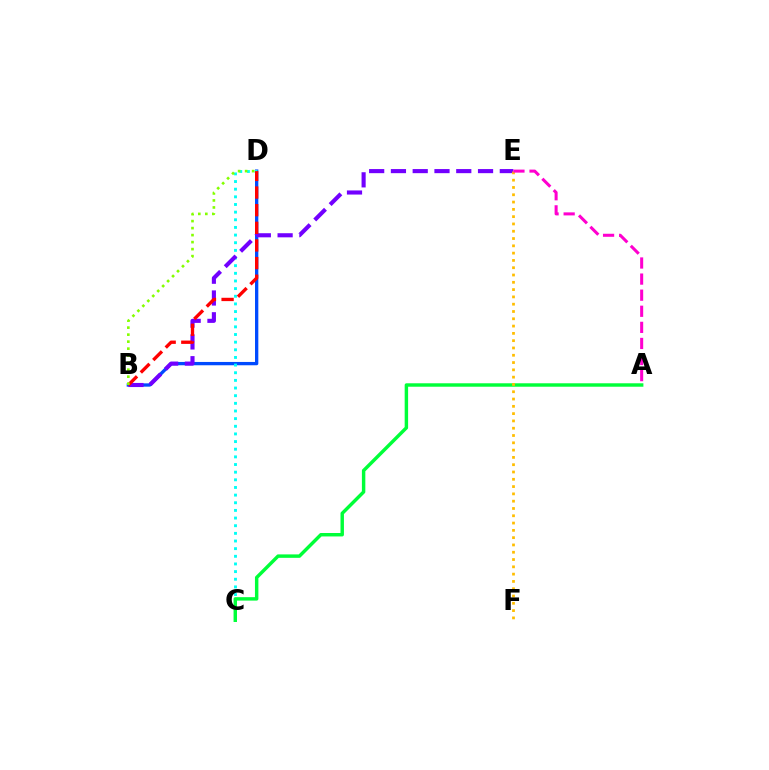{('B', 'D'): [{'color': '#004bff', 'line_style': 'solid', 'thickness': 2.39}, {'color': '#ff0000', 'line_style': 'dashed', 'thickness': 2.4}, {'color': '#84ff00', 'line_style': 'dotted', 'thickness': 1.9}], ('C', 'D'): [{'color': '#00fff6', 'line_style': 'dotted', 'thickness': 2.08}], ('B', 'E'): [{'color': '#7200ff', 'line_style': 'dashed', 'thickness': 2.96}], ('A', 'C'): [{'color': '#00ff39', 'line_style': 'solid', 'thickness': 2.48}], ('E', 'F'): [{'color': '#ffbd00', 'line_style': 'dotted', 'thickness': 1.98}], ('A', 'E'): [{'color': '#ff00cf', 'line_style': 'dashed', 'thickness': 2.19}]}